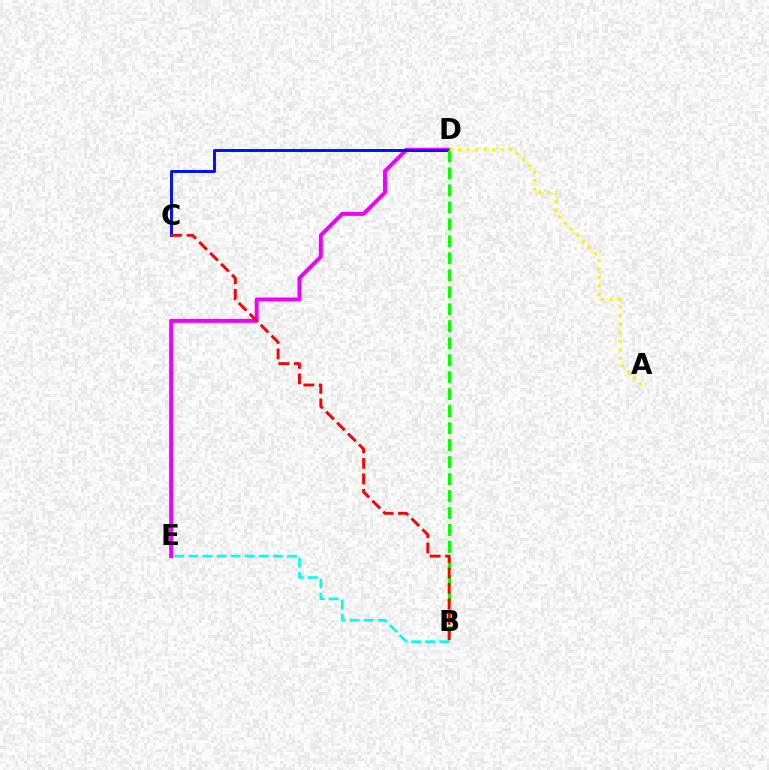{('D', 'E'): [{'color': '#ee00ff', 'line_style': 'solid', 'thickness': 2.84}], ('B', 'E'): [{'color': '#00fff6', 'line_style': 'dashed', 'thickness': 1.91}], ('C', 'D'): [{'color': '#0010ff', 'line_style': 'solid', 'thickness': 2.13}], ('B', 'D'): [{'color': '#08ff00', 'line_style': 'dashed', 'thickness': 2.31}], ('B', 'C'): [{'color': '#ff0000', 'line_style': 'dashed', 'thickness': 2.1}], ('A', 'D'): [{'color': '#fcf500', 'line_style': 'dotted', 'thickness': 2.31}]}